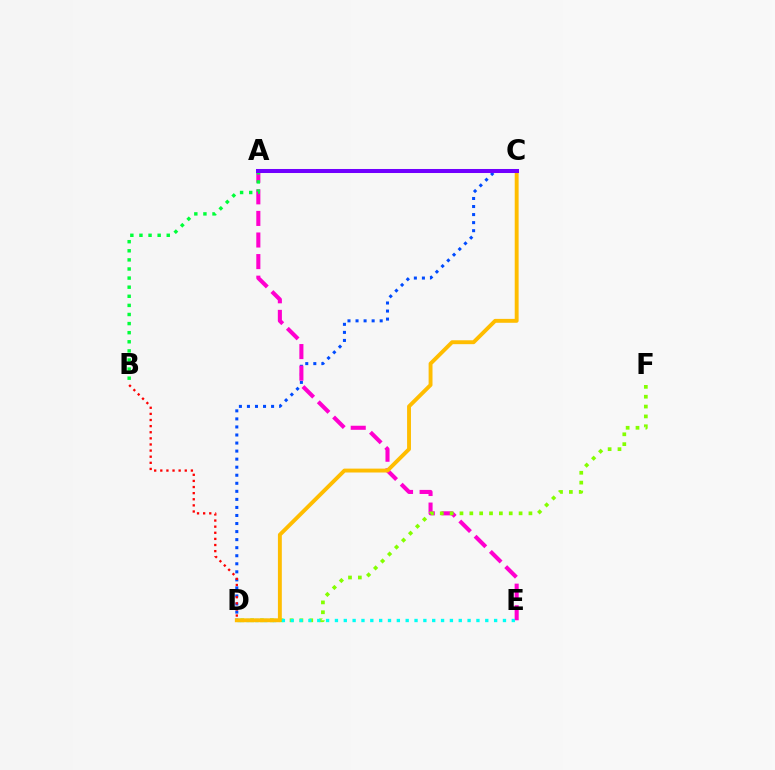{('C', 'D'): [{'color': '#004bff', 'line_style': 'dotted', 'thickness': 2.19}, {'color': '#ffbd00', 'line_style': 'solid', 'thickness': 2.8}], ('A', 'E'): [{'color': '#ff00cf', 'line_style': 'dashed', 'thickness': 2.93}], ('D', 'F'): [{'color': '#84ff00', 'line_style': 'dotted', 'thickness': 2.68}], ('A', 'B'): [{'color': '#00ff39', 'line_style': 'dotted', 'thickness': 2.47}], ('D', 'E'): [{'color': '#00fff6', 'line_style': 'dotted', 'thickness': 2.4}], ('B', 'D'): [{'color': '#ff0000', 'line_style': 'dotted', 'thickness': 1.66}], ('A', 'C'): [{'color': '#7200ff', 'line_style': 'solid', 'thickness': 2.9}]}